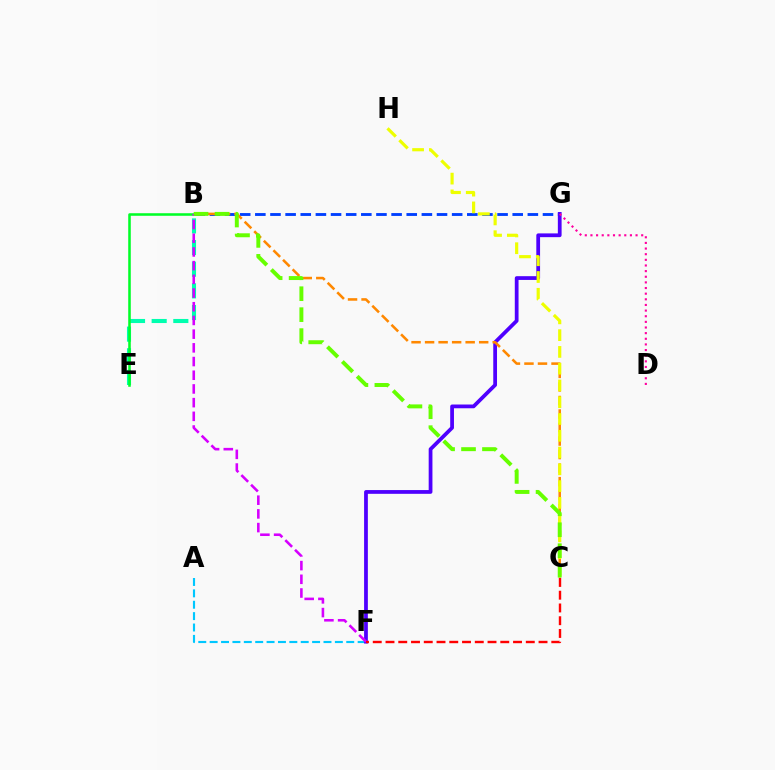{('A', 'F'): [{'color': '#00c7ff', 'line_style': 'dashed', 'thickness': 1.55}], ('B', 'G'): [{'color': '#003fff', 'line_style': 'dashed', 'thickness': 2.06}], ('B', 'E'): [{'color': '#00ffaf', 'line_style': 'dashed', 'thickness': 2.94}, {'color': '#00ff27', 'line_style': 'solid', 'thickness': 1.84}], ('F', 'G'): [{'color': '#4f00ff', 'line_style': 'solid', 'thickness': 2.7}], ('B', 'C'): [{'color': '#ff8800', 'line_style': 'dashed', 'thickness': 1.84}, {'color': '#66ff00', 'line_style': 'dashed', 'thickness': 2.85}], ('C', 'H'): [{'color': '#eeff00', 'line_style': 'dashed', 'thickness': 2.28}], ('D', 'G'): [{'color': '#ff00a0', 'line_style': 'dotted', 'thickness': 1.53}], ('B', 'F'): [{'color': '#d600ff', 'line_style': 'dashed', 'thickness': 1.86}], ('C', 'F'): [{'color': '#ff0000', 'line_style': 'dashed', 'thickness': 1.73}]}